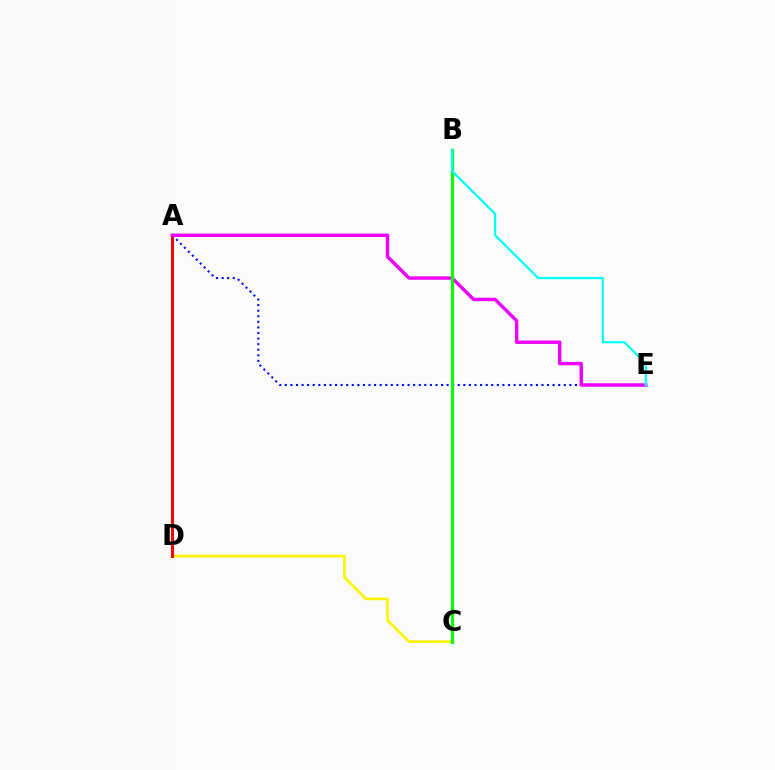{('A', 'E'): [{'color': '#0010ff', 'line_style': 'dotted', 'thickness': 1.52}, {'color': '#ee00ff', 'line_style': 'solid', 'thickness': 2.46}], ('C', 'D'): [{'color': '#fcf500', 'line_style': 'solid', 'thickness': 1.92}], ('A', 'D'): [{'color': '#ff0000', 'line_style': 'solid', 'thickness': 2.16}], ('B', 'C'): [{'color': '#08ff00', 'line_style': 'solid', 'thickness': 2.28}], ('B', 'E'): [{'color': '#00fff6', 'line_style': 'solid', 'thickness': 1.59}]}